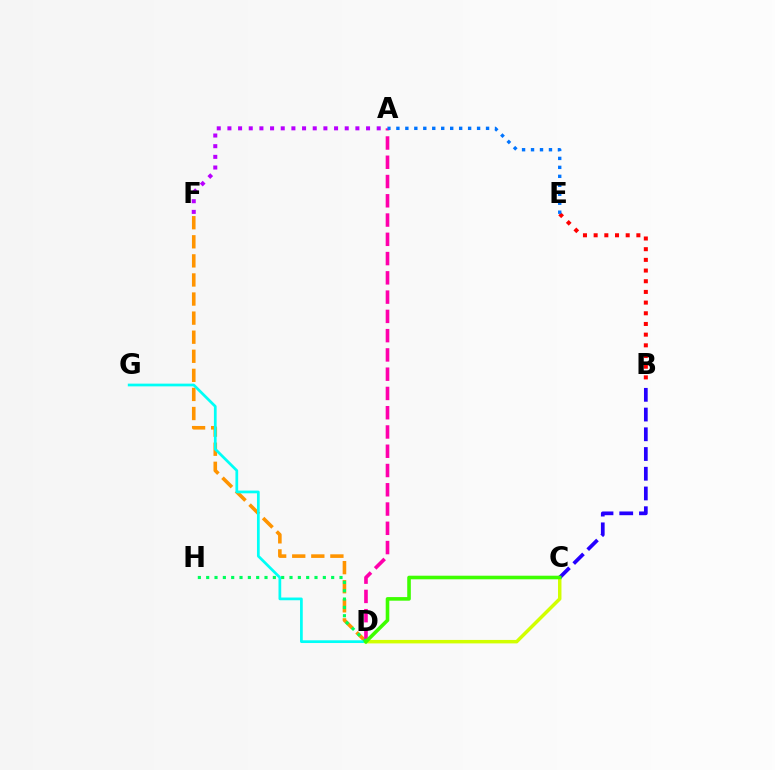{('A', 'F'): [{'color': '#b900ff', 'line_style': 'dotted', 'thickness': 2.9}], ('D', 'F'): [{'color': '#ff9400', 'line_style': 'dashed', 'thickness': 2.59}], ('D', 'G'): [{'color': '#00fff6', 'line_style': 'solid', 'thickness': 1.96}], ('A', 'D'): [{'color': '#ff00ac', 'line_style': 'dashed', 'thickness': 2.62}], ('C', 'D'): [{'color': '#d1ff00', 'line_style': 'solid', 'thickness': 2.5}, {'color': '#3dff00', 'line_style': 'solid', 'thickness': 2.59}], ('B', 'E'): [{'color': '#ff0000', 'line_style': 'dotted', 'thickness': 2.9}], ('D', 'H'): [{'color': '#00ff5c', 'line_style': 'dotted', 'thickness': 2.26}], ('B', 'C'): [{'color': '#2500ff', 'line_style': 'dashed', 'thickness': 2.68}], ('A', 'E'): [{'color': '#0074ff', 'line_style': 'dotted', 'thickness': 2.44}]}